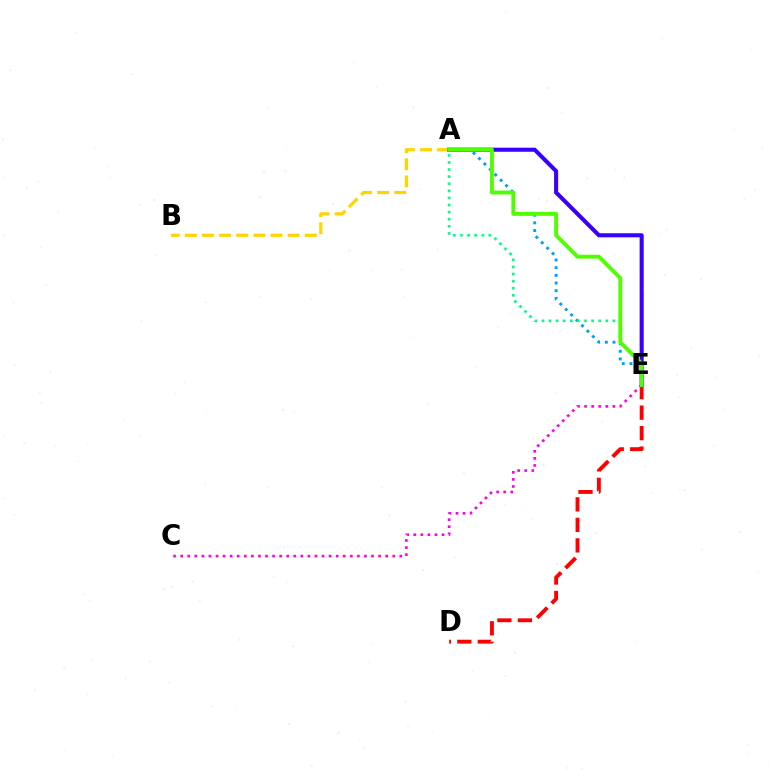{('D', 'E'): [{'color': '#ff0000', 'line_style': 'dashed', 'thickness': 2.78}], ('A', 'E'): [{'color': '#009eff', 'line_style': 'dotted', 'thickness': 2.08}, {'color': '#3700ff', 'line_style': 'solid', 'thickness': 2.93}, {'color': '#00ff86', 'line_style': 'dotted', 'thickness': 1.93}, {'color': '#4fff00', 'line_style': 'solid', 'thickness': 2.78}], ('A', 'B'): [{'color': '#ffd500', 'line_style': 'dashed', 'thickness': 2.33}], ('C', 'E'): [{'color': '#ff00ed', 'line_style': 'dotted', 'thickness': 1.92}]}